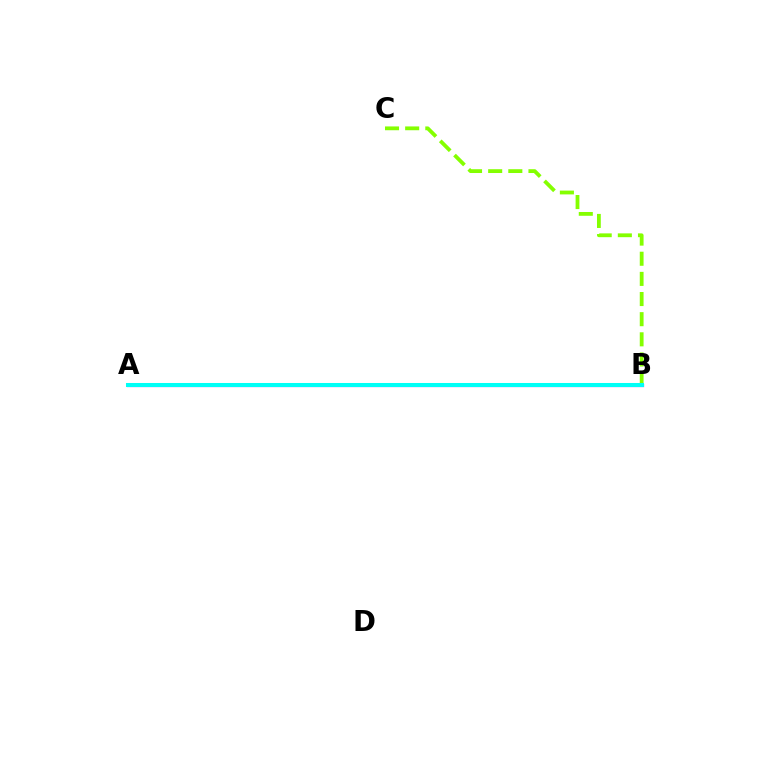{('A', 'B'): [{'color': '#ff0000', 'line_style': 'dashed', 'thickness': 2.87}, {'color': '#7200ff', 'line_style': 'solid', 'thickness': 2.29}, {'color': '#00fff6', 'line_style': 'solid', 'thickness': 2.9}], ('B', 'C'): [{'color': '#84ff00', 'line_style': 'dashed', 'thickness': 2.74}]}